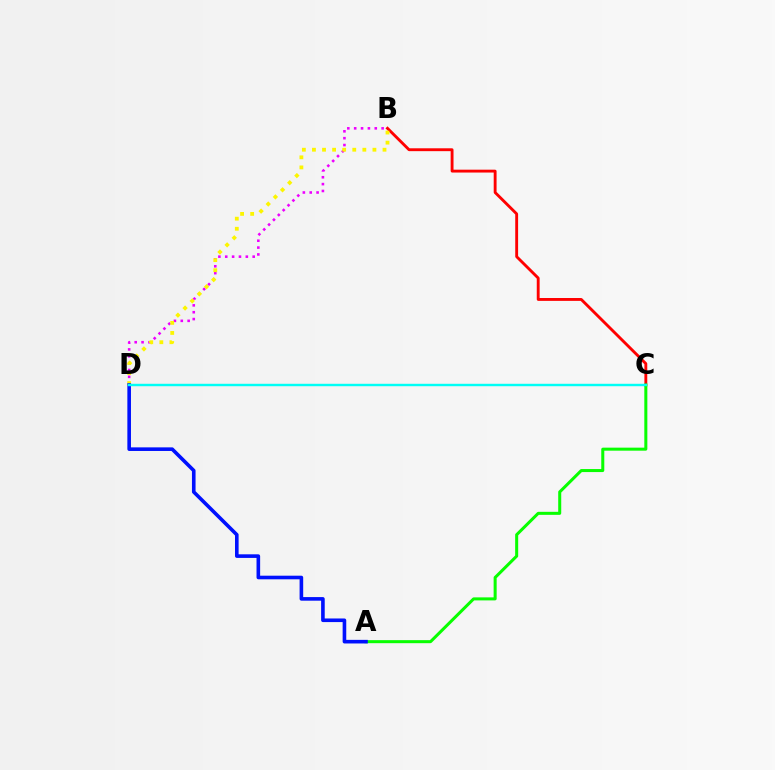{('B', 'D'): [{'color': '#ee00ff', 'line_style': 'dotted', 'thickness': 1.86}, {'color': '#fcf500', 'line_style': 'dotted', 'thickness': 2.74}], ('B', 'C'): [{'color': '#ff0000', 'line_style': 'solid', 'thickness': 2.06}], ('A', 'C'): [{'color': '#08ff00', 'line_style': 'solid', 'thickness': 2.18}], ('A', 'D'): [{'color': '#0010ff', 'line_style': 'solid', 'thickness': 2.6}], ('C', 'D'): [{'color': '#00fff6', 'line_style': 'solid', 'thickness': 1.75}]}